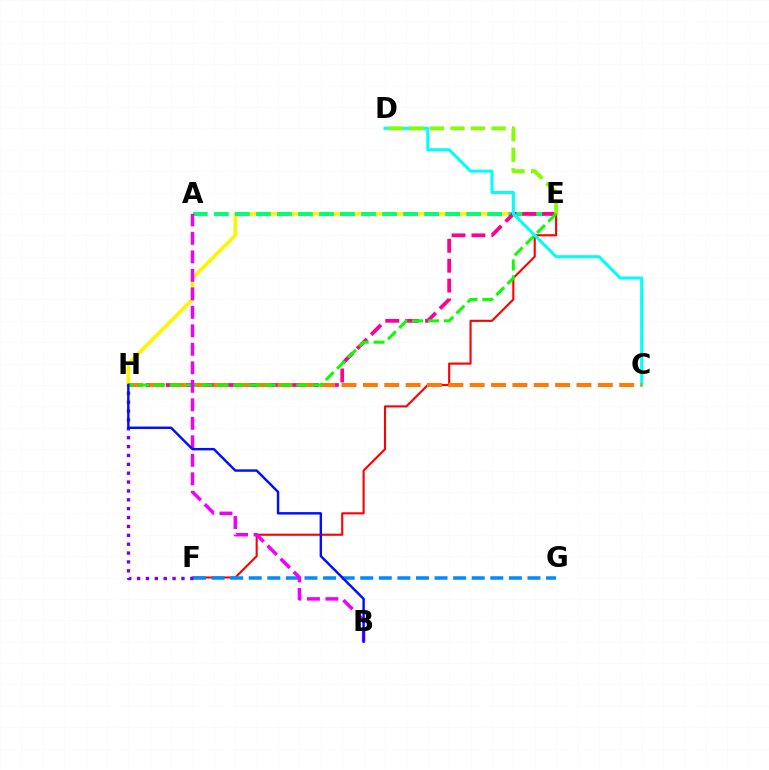{('E', 'H'): [{'color': '#fcf500', 'line_style': 'solid', 'thickness': 2.61}, {'color': '#ff0094', 'line_style': 'dashed', 'thickness': 2.7}, {'color': '#08ff00', 'line_style': 'dashed', 'thickness': 2.15}], ('E', 'F'): [{'color': '#ff0000', 'line_style': 'solid', 'thickness': 1.52}], ('A', 'E'): [{'color': '#00ff74', 'line_style': 'dashed', 'thickness': 2.86}], ('F', 'G'): [{'color': '#008cff', 'line_style': 'dashed', 'thickness': 2.52}], ('C', 'D'): [{'color': '#00fff6', 'line_style': 'solid', 'thickness': 2.17}], ('D', 'E'): [{'color': '#84ff00', 'line_style': 'dashed', 'thickness': 2.79}], ('C', 'H'): [{'color': '#ff7c00', 'line_style': 'dashed', 'thickness': 2.9}], ('F', 'H'): [{'color': '#7200ff', 'line_style': 'dotted', 'thickness': 2.41}], ('A', 'B'): [{'color': '#ee00ff', 'line_style': 'dashed', 'thickness': 2.51}], ('B', 'H'): [{'color': '#0010ff', 'line_style': 'solid', 'thickness': 1.76}]}